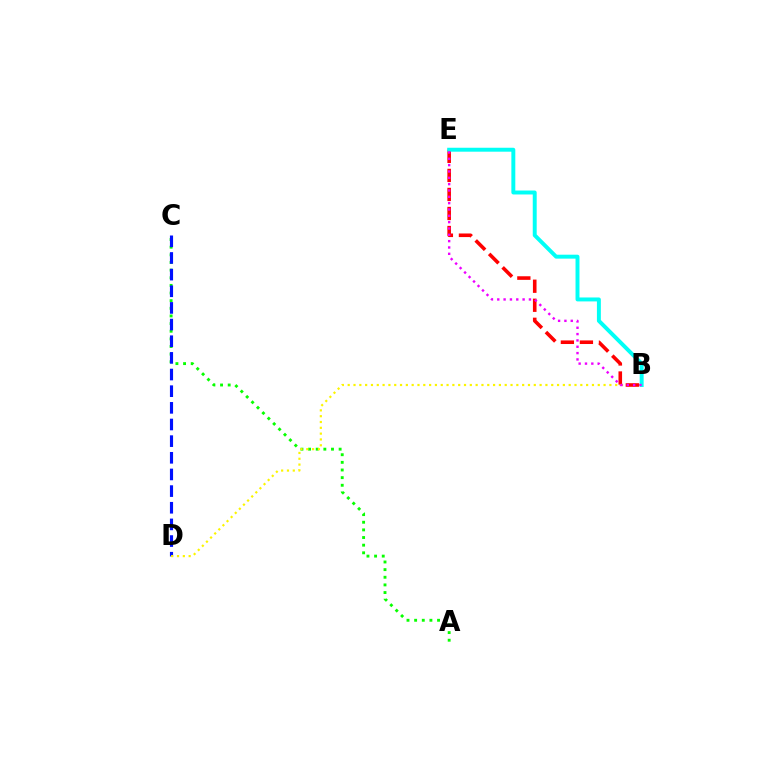{('A', 'C'): [{'color': '#08ff00', 'line_style': 'dotted', 'thickness': 2.08}], ('C', 'D'): [{'color': '#0010ff', 'line_style': 'dashed', 'thickness': 2.26}], ('B', 'D'): [{'color': '#fcf500', 'line_style': 'dotted', 'thickness': 1.58}], ('B', 'E'): [{'color': '#ff0000', 'line_style': 'dashed', 'thickness': 2.59}, {'color': '#00fff6', 'line_style': 'solid', 'thickness': 2.84}, {'color': '#ee00ff', 'line_style': 'dotted', 'thickness': 1.72}]}